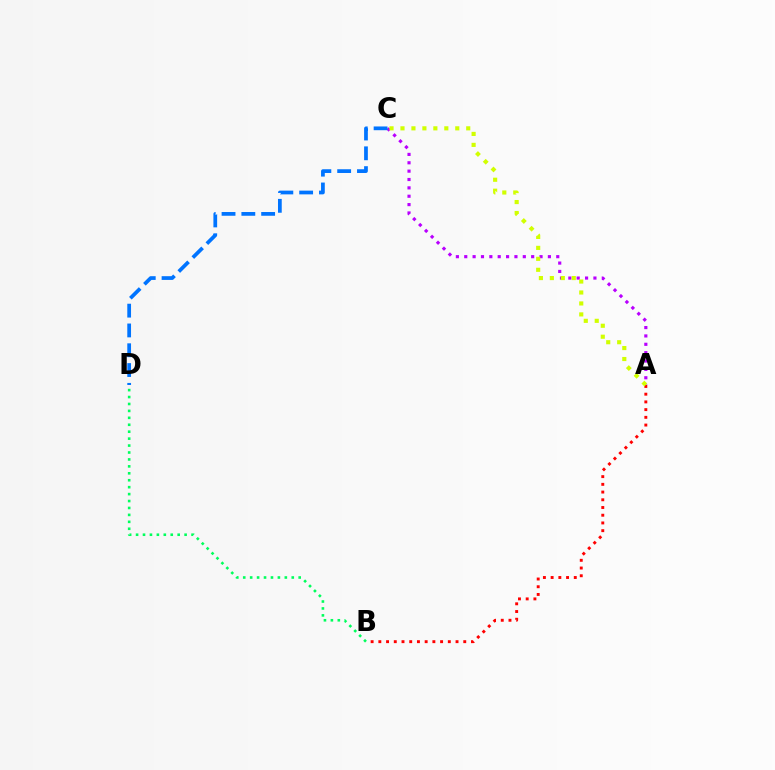{('B', 'D'): [{'color': '#00ff5c', 'line_style': 'dotted', 'thickness': 1.88}], ('A', 'B'): [{'color': '#ff0000', 'line_style': 'dotted', 'thickness': 2.1}], ('A', 'C'): [{'color': '#b900ff', 'line_style': 'dotted', 'thickness': 2.27}, {'color': '#d1ff00', 'line_style': 'dotted', 'thickness': 2.98}], ('C', 'D'): [{'color': '#0074ff', 'line_style': 'dashed', 'thickness': 2.69}]}